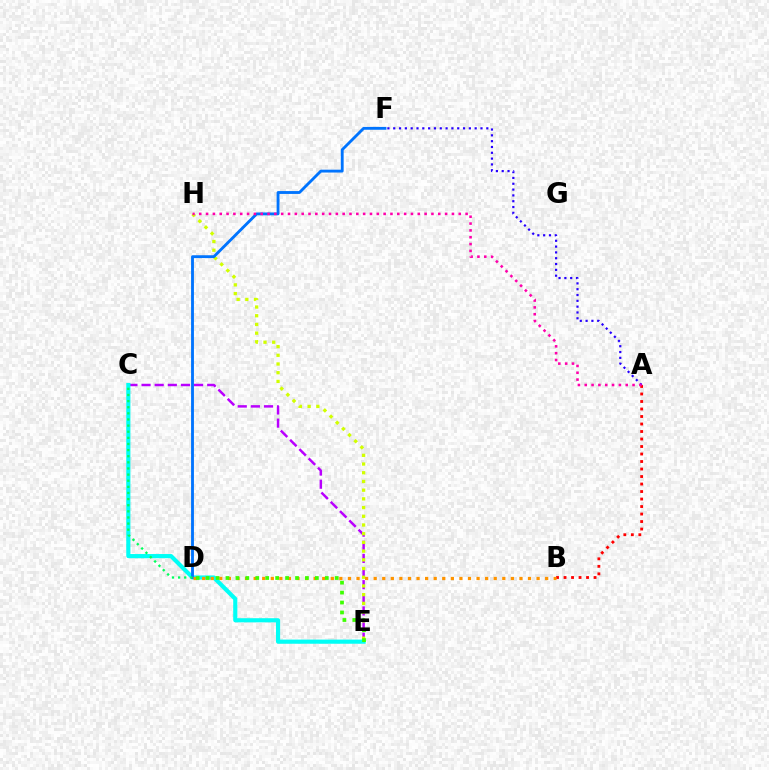{('A', 'B'): [{'color': '#ff0000', 'line_style': 'dotted', 'thickness': 2.04}], ('C', 'E'): [{'color': '#b900ff', 'line_style': 'dashed', 'thickness': 1.78}, {'color': '#00fff6', 'line_style': 'solid', 'thickness': 2.98}], ('E', 'H'): [{'color': '#d1ff00', 'line_style': 'dotted', 'thickness': 2.37}], ('D', 'F'): [{'color': '#0074ff', 'line_style': 'solid', 'thickness': 2.05}], ('C', 'D'): [{'color': '#00ff5c', 'line_style': 'dotted', 'thickness': 1.66}], ('A', 'F'): [{'color': '#2500ff', 'line_style': 'dotted', 'thickness': 1.58}], ('A', 'H'): [{'color': '#ff00ac', 'line_style': 'dotted', 'thickness': 1.86}], ('B', 'D'): [{'color': '#ff9400', 'line_style': 'dotted', 'thickness': 2.33}], ('D', 'E'): [{'color': '#3dff00', 'line_style': 'dotted', 'thickness': 2.7}]}